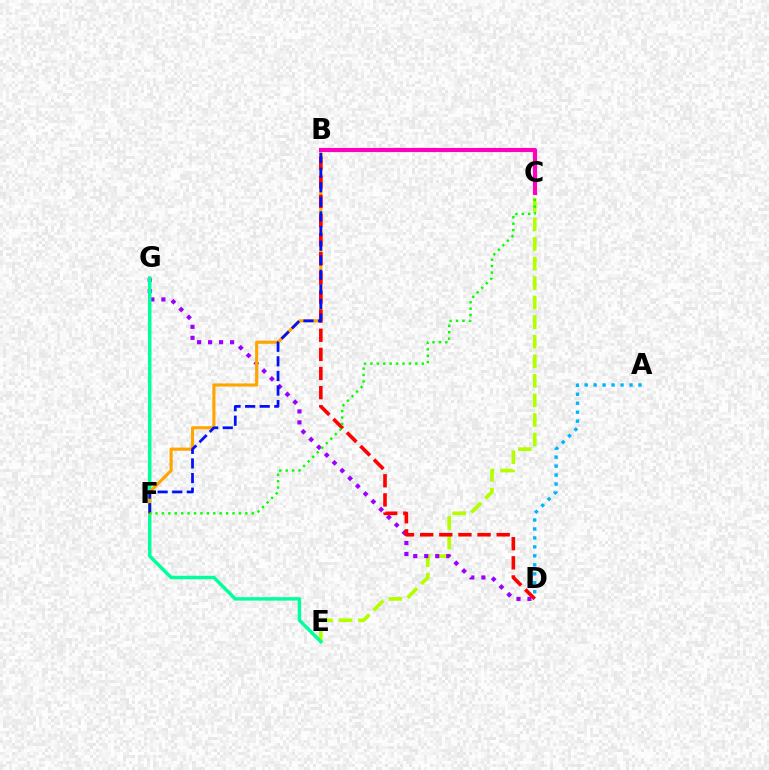{('C', 'E'): [{'color': '#b3ff00', 'line_style': 'dashed', 'thickness': 2.66}], ('D', 'G'): [{'color': '#9b00ff', 'line_style': 'dotted', 'thickness': 2.99}], ('E', 'G'): [{'color': '#00ff9d', 'line_style': 'solid', 'thickness': 2.49}], ('B', 'F'): [{'color': '#ffa500', 'line_style': 'solid', 'thickness': 2.25}, {'color': '#0010ff', 'line_style': 'dashed', 'thickness': 1.98}], ('A', 'D'): [{'color': '#00b5ff', 'line_style': 'dotted', 'thickness': 2.44}], ('B', 'D'): [{'color': '#ff0000', 'line_style': 'dashed', 'thickness': 2.6}], ('C', 'F'): [{'color': '#08ff00', 'line_style': 'dotted', 'thickness': 1.74}], ('B', 'C'): [{'color': '#ff00bd', 'line_style': 'solid', 'thickness': 2.97}]}